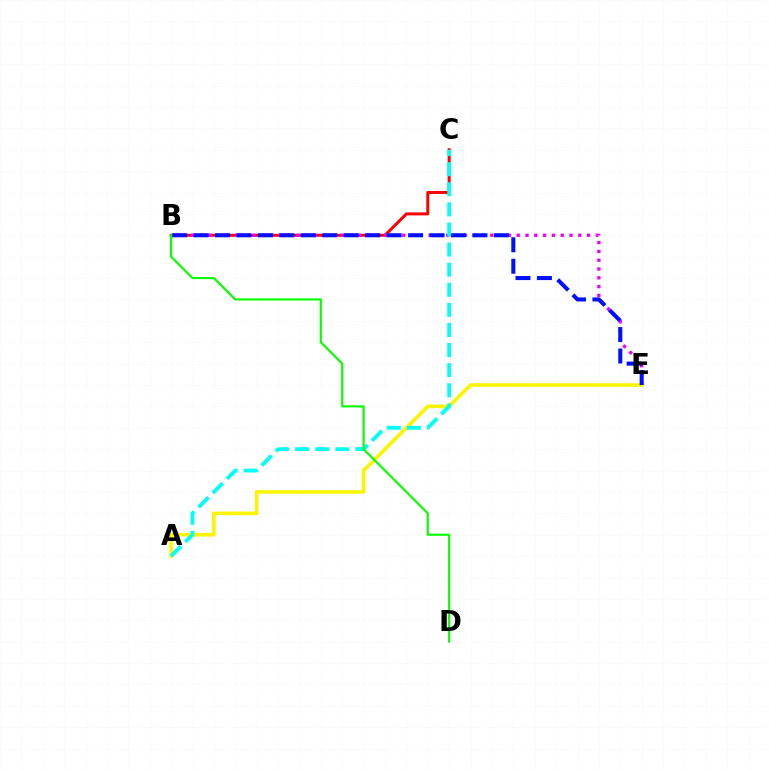{('B', 'C'): [{'color': '#ff0000', 'line_style': 'solid', 'thickness': 2.15}], ('A', 'E'): [{'color': '#fcf500', 'line_style': 'solid', 'thickness': 2.59}], ('B', 'E'): [{'color': '#ee00ff', 'line_style': 'dotted', 'thickness': 2.39}, {'color': '#0010ff', 'line_style': 'dashed', 'thickness': 2.91}], ('A', 'C'): [{'color': '#00fff6', 'line_style': 'dashed', 'thickness': 2.73}], ('B', 'D'): [{'color': '#08ff00', 'line_style': 'solid', 'thickness': 1.56}]}